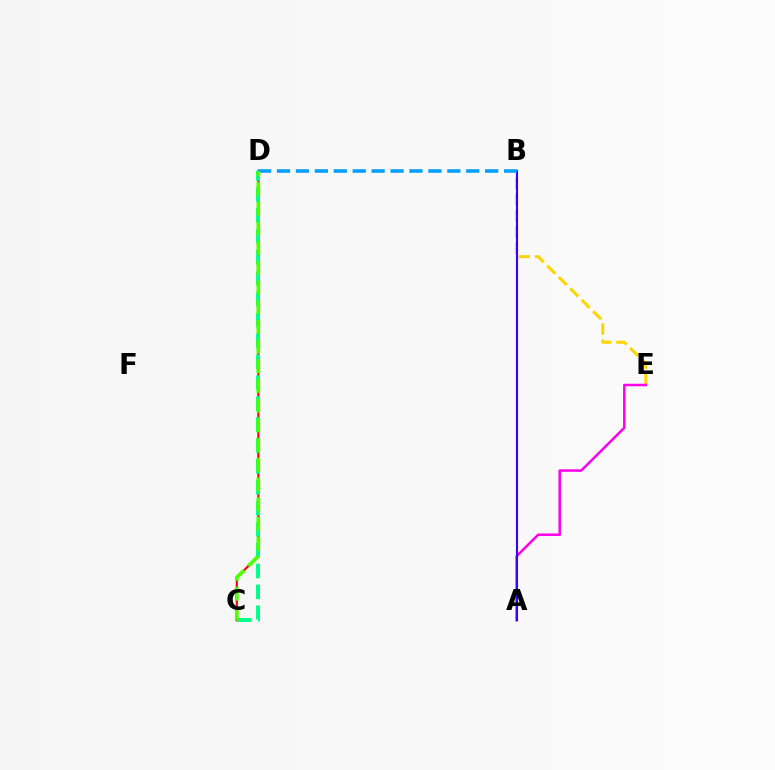{('B', 'E'): [{'color': '#ffd500', 'line_style': 'dashed', 'thickness': 2.19}], ('A', 'E'): [{'color': '#ff00ed', 'line_style': 'solid', 'thickness': 1.81}], ('C', 'D'): [{'color': '#ff0000', 'line_style': 'solid', 'thickness': 1.54}, {'color': '#00ff86', 'line_style': 'dashed', 'thickness': 2.84}, {'color': '#4fff00', 'line_style': 'dashed', 'thickness': 2.68}], ('A', 'B'): [{'color': '#3700ff', 'line_style': 'solid', 'thickness': 1.53}], ('B', 'D'): [{'color': '#009eff', 'line_style': 'dashed', 'thickness': 2.57}]}